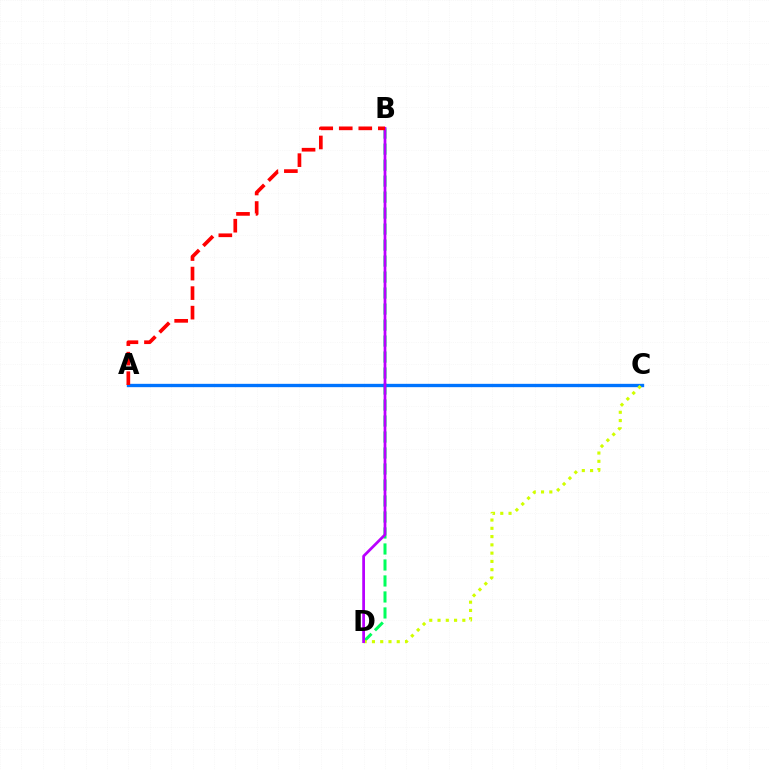{('B', 'D'): [{'color': '#00ff5c', 'line_style': 'dashed', 'thickness': 2.17}, {'color': '#b900ff', 'line_style': 'solid', 'thickness': 1.98}], ('A', 'C'): [{'color': '#0074ff', 'line_style': 'solid', 'thickness': 2.4}], ('C', 'D'): [{'color': '#d1ff00', 'line_style': 'dotted', 'thickness': 2.25}], ('A', 'B'): [{'color': '#ff0000', 'line_style': 'dashed', 'thickness': 2.65}]}